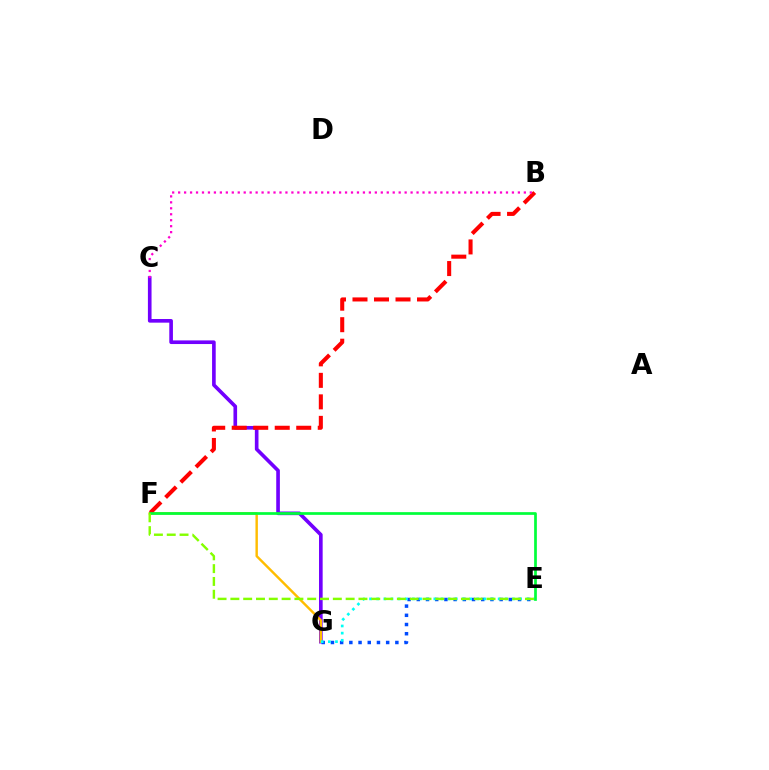{('C', 'G'): [{'color': '#7200ff', 'line_style': 'solid', 'thickness': 2.62}], ('E', 'G'): [{'color': '#004bff', 'line_style': 'dotted', 'thickness': 2.5}, {'color': '#00fff6', 'line_style': 'dotted', 'thickness': 1.94}], ('F', 'G'): [{'color': '#ffbd00', 'line_style': 'solid', 'thickness': 1.75}], ('B', 'F'): [{'color': '#ff0000', 'line_style': 'dashed', 'thickness': 2.92}], ('B', 'C'): [{'color': '#ff00cf', 'line_style': 'dotted', 'thickness': 1.62}], ('E', 'F'): [{'color': '#00ff39', 'line_style': 'solid', 'thickness': 1.95}, {'color': '#84ff00', 'line_style': 'dashed', 'thickness': 1.74}]}